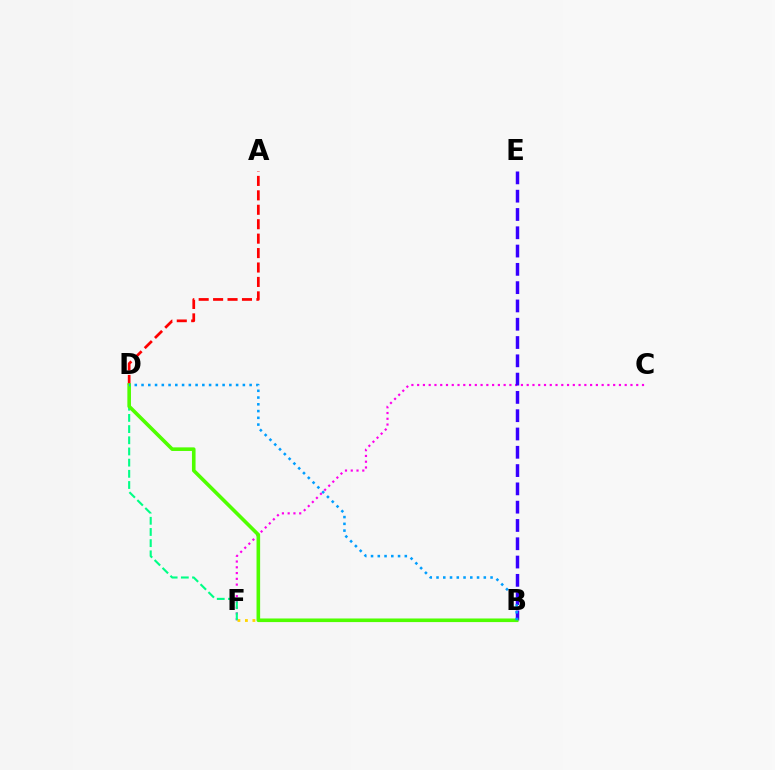{('C', 'F'): [{'color': '#ff00ed', 'line_style': 'dotted', 'thickness': 1.57}], ('A', 'D'): [{'color': '#ff0000', 'line_style': 'dashed', 'thickness': 1.96}], ('B', 'F'): [{'color': '#ffd500', 'line_style': 'dotted', 'thickness': 2.04}], ('B', 'E'): [{'color': '#3700ff', 'line_style': 'dashed', 'thickness': 2.49}], ('D', 'F'): [{'color': '#00ff86', 'line_style': 'dashed', 'thickness': 1.52}], ('B', 'D'): [{'color': '#4fff00', 'line_style': 'solid', 'thickness': 2.59}, {'color': '#009eff', 'line_style': 'dotted', 'thickness': 1.84}]}